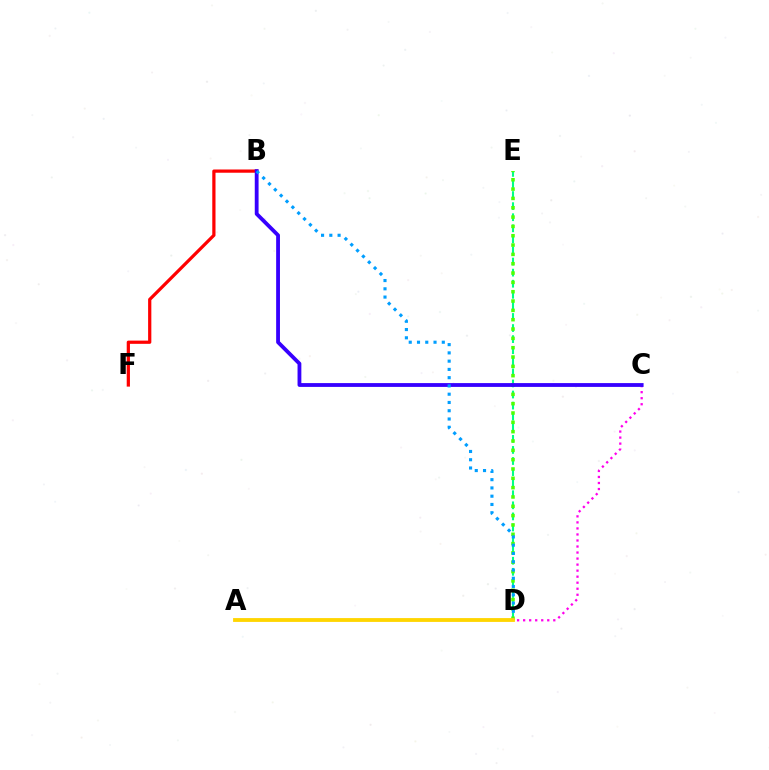{('D', 'E'): [{'color': '#00ff86', 'line_style': 'dashed', 'thickness': 1.51}, {'color': '#4fff00', 'line_style': 'dotted', 'thickness': 2.53}], ('C', 'D'): [{'color': '#ff00ed', 'line_style': 'dotted', 'thickness': 1.64}], ('B', 'F'): [{'color': '#ff0000', 'line_style': 'solid', 'thickness': 2.32}], ('B', 'C'): [{'color': '#3700ff', 'line_style': 'solid', 'thickness': 2.74}], ('B', 'D'): [{'color': '#009eff', 'line_style': 'dotted', 'thickness': 2.25}], ('A', 'D'): [{'color': '#ffd500', 'line_style': 'solid', 'thickness': 2.76}]}